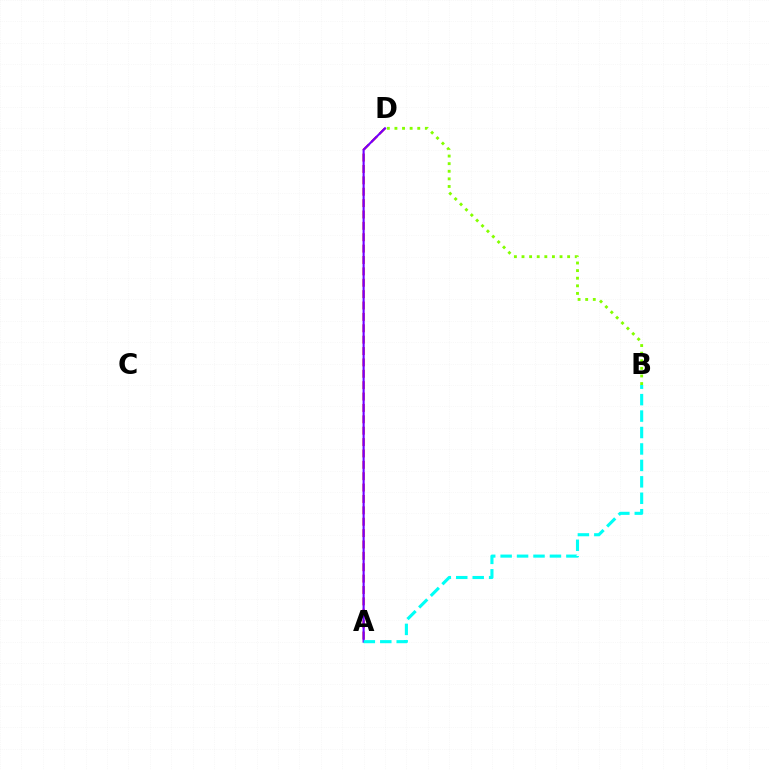{('A', 'D'): [{'color': '#ff0000', 'line_style': 'dashed', 'thickness': 1.55}, {'color': '#7200ff', 'line_style': 'solid', 'thickness': 1.52}], ('B', 'D'): [{'color': '#84ff00', 'line_style': 'dotted', 'thickness': 2.07}], ('A', 'B'): [{'color': '#00fff6', 'line_style': 'dashed', 'thickness': 2.23}]}